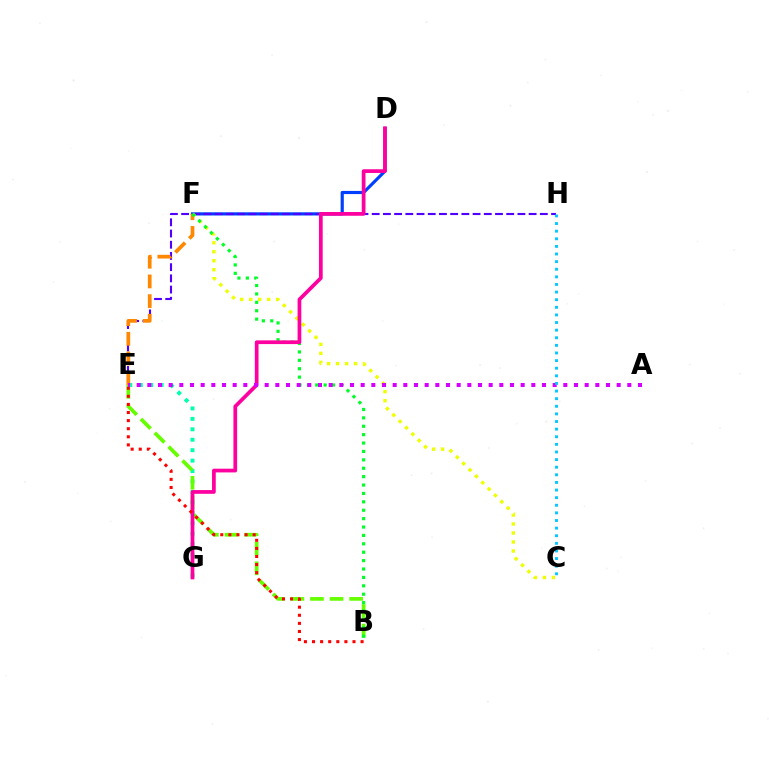{('D', 'F'): [{'color': '#003fff', 'line_style': 'solid', 'thickness': 2.28}], ('E', 'H'): [{'color': '#4f00ff', 'line_style': 'dashed', 'thickness': 1.52}], ('E', 'G'): [{'color': '#00ffaf', 'line_style': 'dotted', 'thickness': 2.84}], ('C', 'F'): [{'color': '#eeff00', 'line_style': 'dotted', 'thickness': 2.45}], ('E', 'F'): [{'color': '#ff8800', 'line_style': 'dashed', 'thickness': 2.67}], ('B', 'E'): [{'color': '#66ff00', 'line_style': 'dashed', 'thickness': 2.66}, {'color': '#ff0000', 'line_style': 'dotted', 'thickness': 2.2}], ('B', 'F'): [{'color': '#00ff27', 'line_style': 'dotted', 'thickness': 2.28}], ('D', 'G'): [{'color': '#ff00a0', 'line_style': 'solid', 'thickness': 2.68}], ('A', 'E'): [{'color': '#d600ff', 'line_style': 'dotted', 'thickness': 2.9}], ('C', 'H'): [{'color': '#00c7ff', 'line_style': 'dotted', 'thickness': 2.07}]}